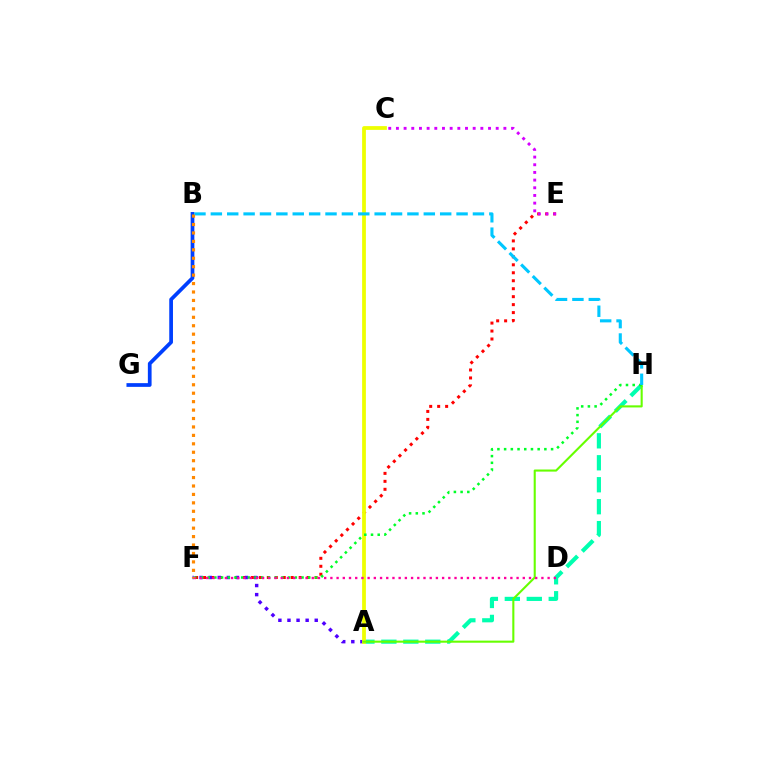{('E', 'F'): [{'color': '#ff0000', 'line_style': 'dotted', 'thickness': 2.16}], ('A', 'H'): [{'color': '#00ffaf', 'line_style': 'dashed', 'thickness': 2.98}, {'color': '#66ff00', 'line_style': 'solid', 'thickness': 1.51}], ('C', 'E'): [{'color': '#d600ff', 'line_style': 'dotted', 'thickness': 2.09}], ('B', 'G'): [{'color': '#003fff', 'line_style': 'solid', 'thickness': 2.68}], ('A', 'F'): [{'color': '#4f00ff', 'line_style': 'dotted', 'thickness': 2.47}], ('A', 'C'): [{'color': '#eeff00', 'line_style': 'solid', 'thickness': 2.71}], ('F', 'H'): [{'color': '#00ff27', 'line_style': 'dotted', 'thickness': 1.82}], ('B', 'H'): [{'color': '#00c7ff', 'line_style': 'dashed', 'thickness': 2.23}], ('D', 'F'): [{'color': '#ff00a0', 'line_style': 'dotted', 'thickness': 1.69}], ('B', 'F'): [{'color': '#ff8800', 'line_style': 'dotted', 'thickness': 2.29}]}